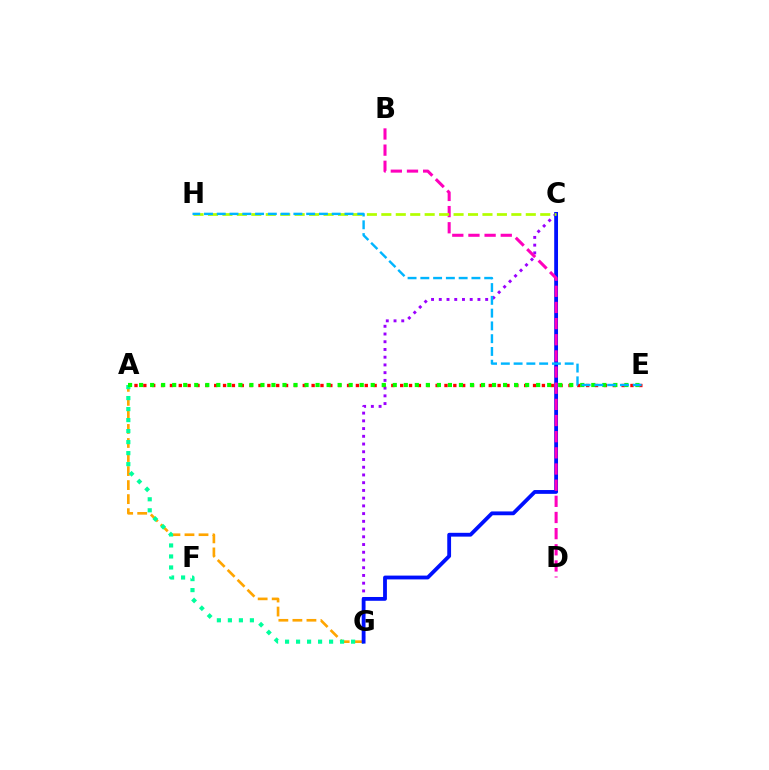{('A', 'G'): [{'color': '#ffa500', 'line_style': 'dashed', 'thickness': 1.91}, {'color': '#00ff9d', 'line_style': 'dotted', 'thickness': 2.99}], ('C', 'G'): [{'color': '#9b00ff', 'line_style': 'dotted', 'thickness': 2.1}, {'color': '#0010ff', 'line_style': 'solid', 'thickness': 2.74}], ('A', 'E'): [{'color': '#ff0000', 'line_style': 'dotted', 'thickness': 2.41}, {'color': '#08ff00', 'line_style': 'dotted', 'thickness': 3.0}], ('B', 'D'): [{'color': '#ff00bd', 'line_style': 'dashed', 'thickness': 2.19}], ('C', 'H'): [{'color': '#b3ff00', 'line_style': 'dashed', 'thickness': 1.96}], ('E', 'H'): [{'color': '#00b5ff', 'line_style': 'dashed', 'thickness': 1.74}]}